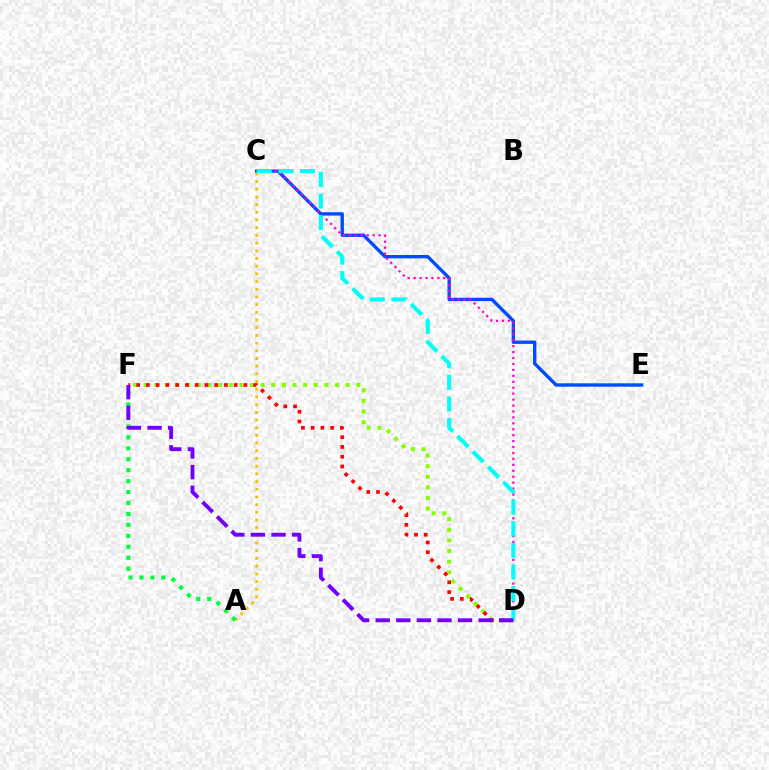{('C', 'E'): [{'color': '#004bff', 'line_style': 'solid', 'thickness': 2.42}], ('C', 'D'): [{'color': '#ff00cf', 'line_style': 'dotted', 'thickness': 1.61}, {'color': '#00fff6', 'line_style': 'dashed', 'thickness': 2.94}], ('A', 'C'): [{'color': '#ffbd00', 'line_style': 'dotted', 'thickness': 2.09}], ('D', 'F'): [{'color': '#84ff00', 'line_style': 'dotted', 'thickness': 2.89}, {'color': '#ff0000', 'line_style': 'dotted', 'thickness': 2.65}, {'color': '#7200ff', 'line_style': 'dashed', 'thickness': 2.8}], ('A', 'F'): [{'color': '#00ff39', 'line_style': 'dotted', 'thickness': 2.97}]}